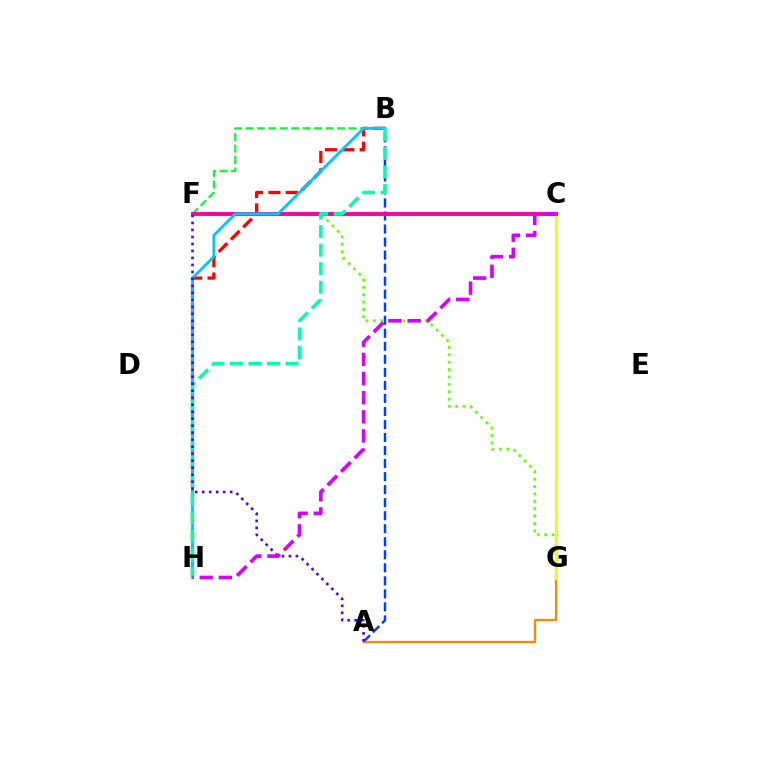{('F', 'G'): [{'color': '#66ff00', 'line_style': 'dotted', 'thickness': 2.01}], ('A', 'B'): [{'color': '#003fff', 'line_style': 'dashed', 'thickness': 1.77}], ('B', 'F'): [{'color': '#00ff27', 'line_style': 'dashed', 'thickness': 1.56}], ('A', 'G'): [{'color': '#ff8800', 'line_style': 'solid', 'thickness': 1.64}], ('C', 'G'): [{'color': '#eeff00', 'line_style': 'solid', 'thickness': 2.09}], ('B', 'H'): [{'color': '#ff0000', 'line_style': 'dashed', 'thickness': 2.36}, {'color': '#00c7ff', 'line_style': 'solid', 'thickness': 2.06}, {'color': '#00ffaf', 'line_style': 'dashed', 'thickness': 2.52}], ('C', 'F'): [{'color': '#ff00a0', 'line_style': 'solid', 'thickness': 2.82}], ('A', 'F'): [{'color': '#4f00ff', 'line_style': 'dotted', 'thickness': 1.9}], ('C', 'H'): [{'color': '#d600ff', 'line_style': 'dashed', 'thickness': 2.6}]}